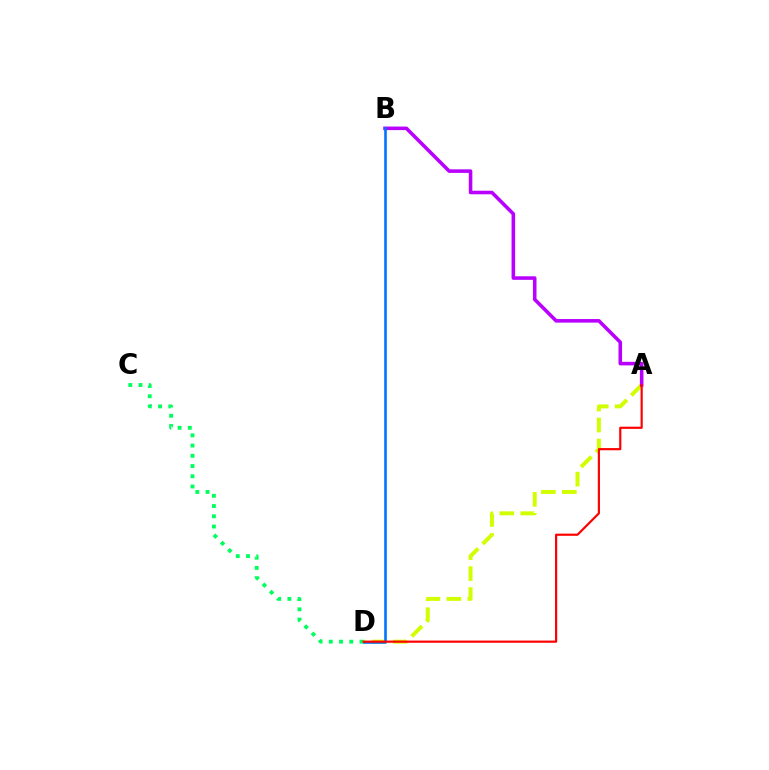{('A', 'D'): [{'color': '#d1ff00', 'line_style': 'dashed', 'thickness': 2.85}, {'color': '#ff0000', 'line_style': 'solid', 'thickness': 1.57}], ('C', 'D'): [{'color': '#00ff5c', 'line_style': 'dotted', 'thickness': 2.78}], ('A', 'B'): [{'color': '#b900ff', 'line_style': 'solid', 'thickness': 2.57}], ('B', 'D'): [{'color': '#0074ff', 'line_style': 'solid', 'thickness': 1.87}]}